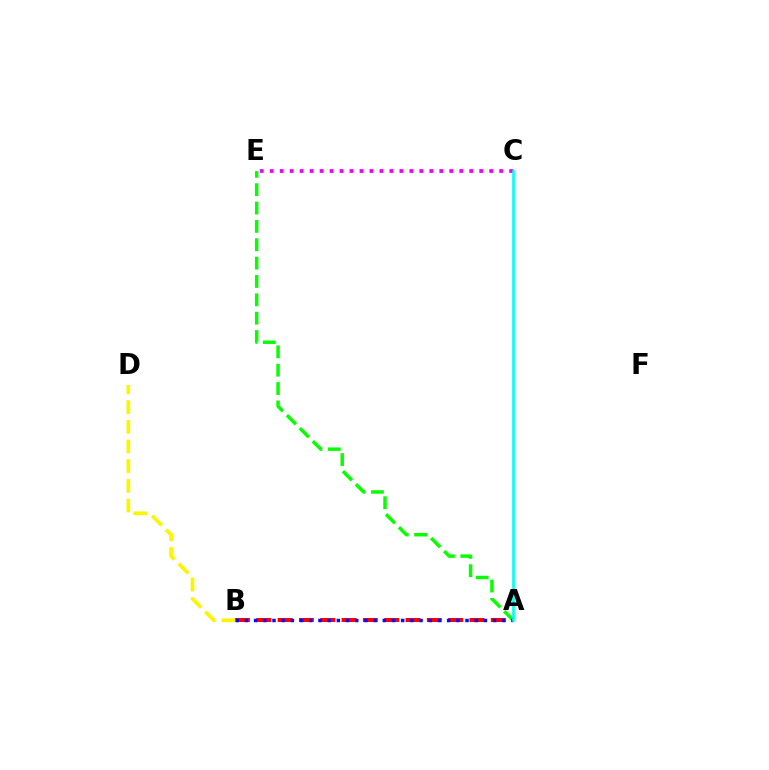{('A', 'E'): [{'color': '#08ff00', 'line_style': 'dashed', 'thickness': 2.49}], ('A', 'B'): [{'color': '#ff0000', 'line_style': 'dashed', 'thickness': 2.9}, {'color': '#0010ff', 'line_style': 'dotted', 'thickness': 2.5}], ('C', 'E'): [{'color': '#ee00ff', 'line_style': 'dotted', 'thickness': 2.71}], ('A', 'C'): [{'color': '#00fff6', 'line_style': 'solid', 'thickness': 1.89}], ('B', 'D'): [{'color': '#fcf500', 'line_style': 'dashed', 'thickness': 2.68}]}